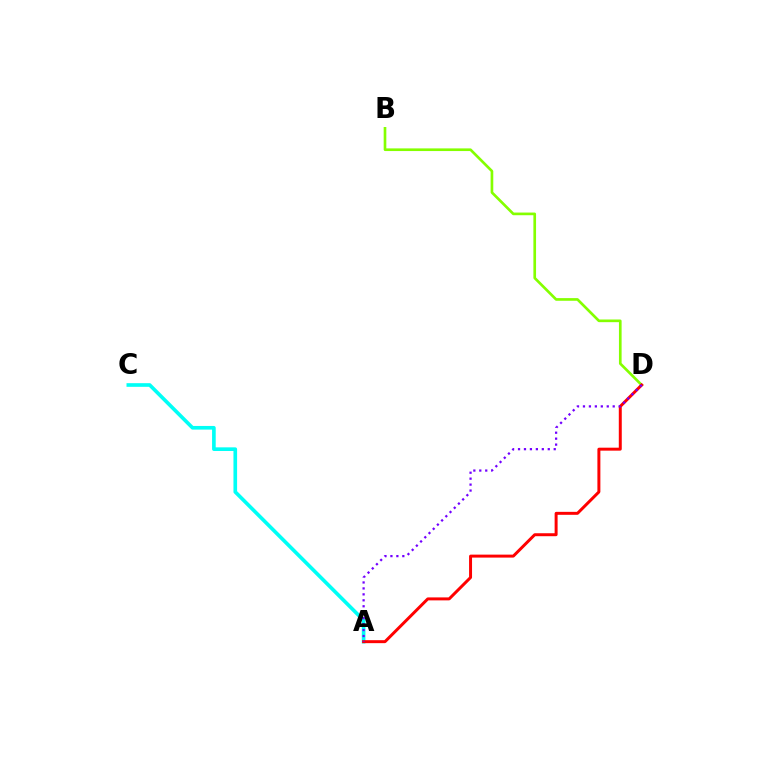{('B', 'D'): [{'color': '#84ff00', 'line_style': 'solid', 'thickness': 1.92}], ('A', 'C'): [{'color': '#00fff6', 'line_style': 'solid', 'thickness': 2.63}], ('A', 'D'): [{'color': '#ff0000', 'line_style': 'solid', 'thickness': 2.14}, {'color': '#7200ff', 'line_style': 'dotted', 'thickness': 1.62}]}